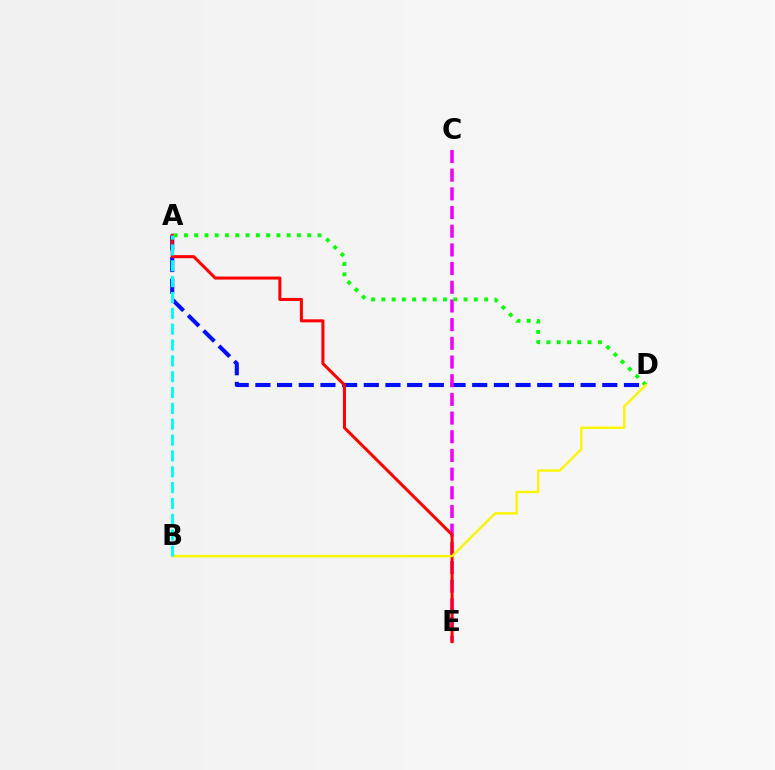{('A', 'D'): [{'color': '#0010ff', 'line_style': 'dashed', 'thickness': 2.95}, {'color': '#08ff00', 'line_style': 'dotted', 'thickness': 2.79}], ('C', 'E'): [{'color': '#ee00ff', 'line_style': 'dashed', 'thickness': 2.54}], ('A', 'E'): [{'color': '#ff0000', 'line_style': 'solid', 'thickness': 2.19}], ('B', 'D'): [{'color': '#fcf500', 'line_style': 'solid', 'thickness': 1.72}], ('A', 'B'): [{'color': '#00fff6', 'line_style': 'dashed', 'thickness': 2.15}]}